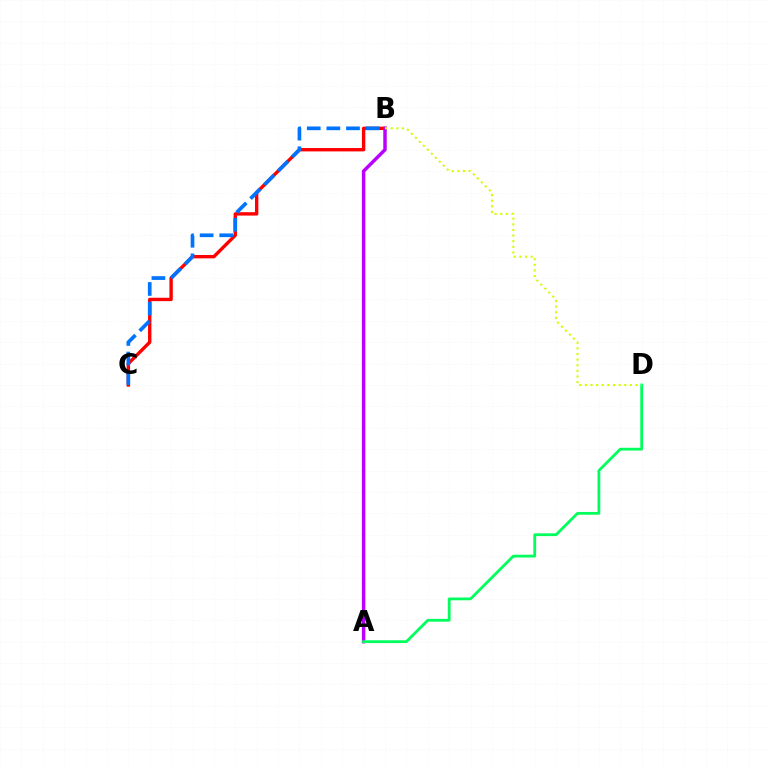{('B', 'C'): [{'color': '#ff0000', 'line_style': 'solid', 'thickness': 2.43}, {'color': '#0074ff', 'line_style': 'dashed', 'thickness': 2.66}], ('A', 'B'): [{'color': '#b900ff', 'line_style': 'solid', 'thickness': 2.49}], ('A', 'D'): [{'color': '#00ff5c', 'line_style': 'solid', 'thickness': 2.0}], ('B', 'D'): [{'color': '#d1ff00', 'line_style': 'dotted', 'thickness': 1.53}]}